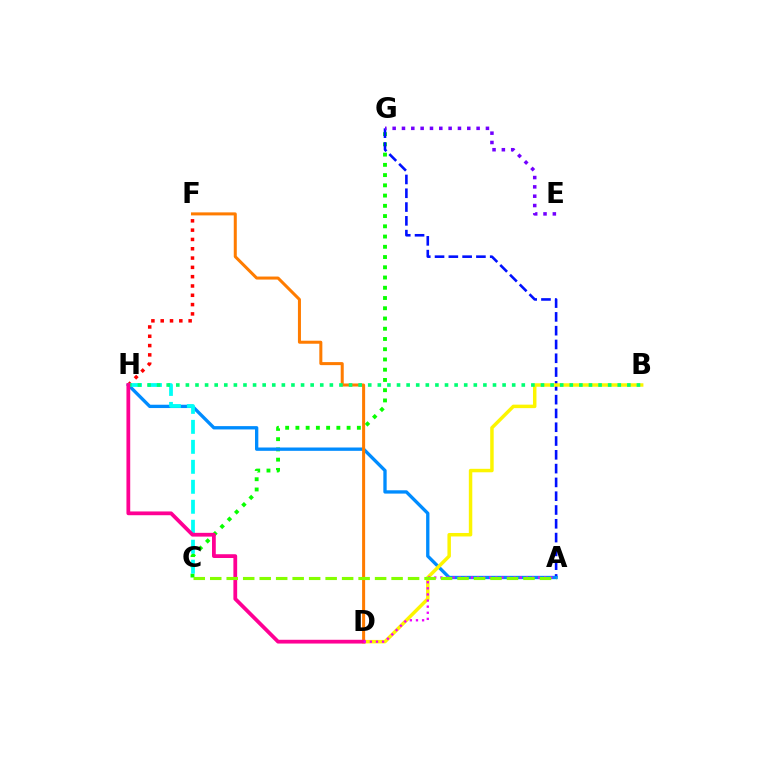{('C', 'G'): [{'color': '#08ff00', 'line_style': 'dotted', 'thickness': 2.78}], ('A', 'G'): [{'color': '#0010ff', 'line_style': 'dashed', 'thickness': 1.87}], ('F', 'H'): [{'color': '#ff0000', 'line_style': 'dotted', 'thickness': 2.53}], ('A', 'H'): [{'color': '#008cff', 'line_style': 'solid', 'thickness': 2.39}], ('C', 'H'): [{'color': '#00fff6', 'line_style': 'dashed', 'thickness': 2.71}], ('D', 'F'): [{'color': '#ff7c00', 'line_style': 'solid', 'thickness': 2.18}], ('E', 'G'): [{'color': '#7200ff', 'line_style': 'dotted', 'thickness': 2.53}], ('B', 'D'): [{'color': '#fcf500', 'line_style': 'solid', 'thickness': 2.5}], ('B', 'H'): [{'color': '#00ff74', 'line_style': 'dotted', 'thickness': 2.61}], ('D', 'H'): [{'color': '#ff0094', 'line_style': 'solid', 'thickness': 2.71}], ('A', 'D'): [{'color': '#ee00ff', 'line_style': 'dotted', 'thickness': 1.66}], ('A', 'C'): [{'color': '#84ff00', 'line_style': 'dashed', 'thickness': 2.24}]}